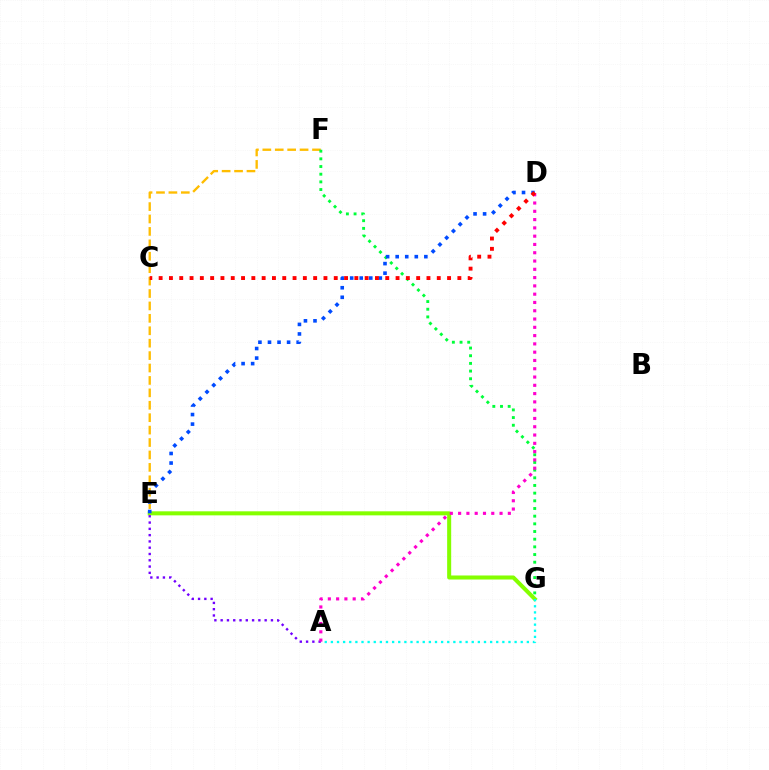{('E', 'F'): [{'color': '#ffbd00', 'line_style': 'dashed', 'thickness': 1.69}], ('F', 'G'): [{'color': '#00ff39', 'line_style': 'dotted', 'thickness': 2.09}], ('E', 'G'): [{'color': '#84ff00', 'line_style': 'solid', 'thickness': 2.9}], ('A', 'E'): [{'color': '#7200ff', 'line_style': 'dotted', 'thickness': 1.71}], ('A', 'D'): [{'color': '#ff00cf', 'line_style': 'dotted', 'thickness': 2.25}], ('D', 'E'): [{'color': '#004bff', 'line_style': 'dotted', 'thickness': 2.6}], ('C', 'D'): [{'color': '#ff0000', 'line_style': 'dotted', 'thickness': 2.8}], ('A', 'G'): [{'color': '#00fff6', 'line_style': 'dotted', 'thickness': 1.66}]}